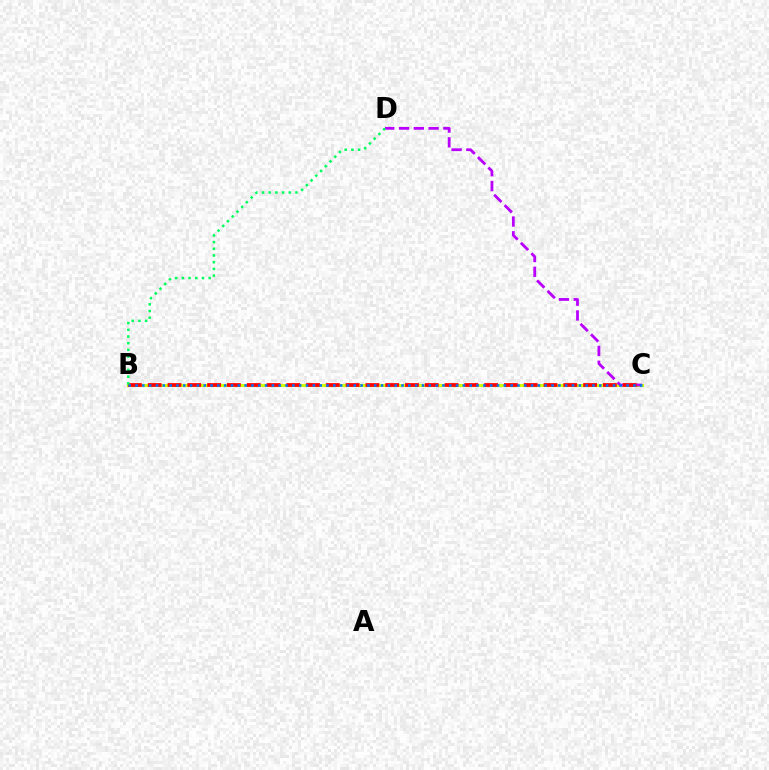{('B', 'C'): [{'color': '#d1ff00', 'line_style': 'solid', 'thickness': 2.22}, {'color': '#ff0000', 'line_style': 'dashed', 'thickness': 2.69}, {'color': '#0074ff', 'line_style': 'dotted', 'thickness': 1.85}], ('C', 'D'): [{'color': '#b900ff', 'line_style': 'dashed', 'thickness': 2.01}], ('B', 'D'): [{'color': '#00ff5c', 'line_style': 'dotted', 'thickness': 1.82}]}